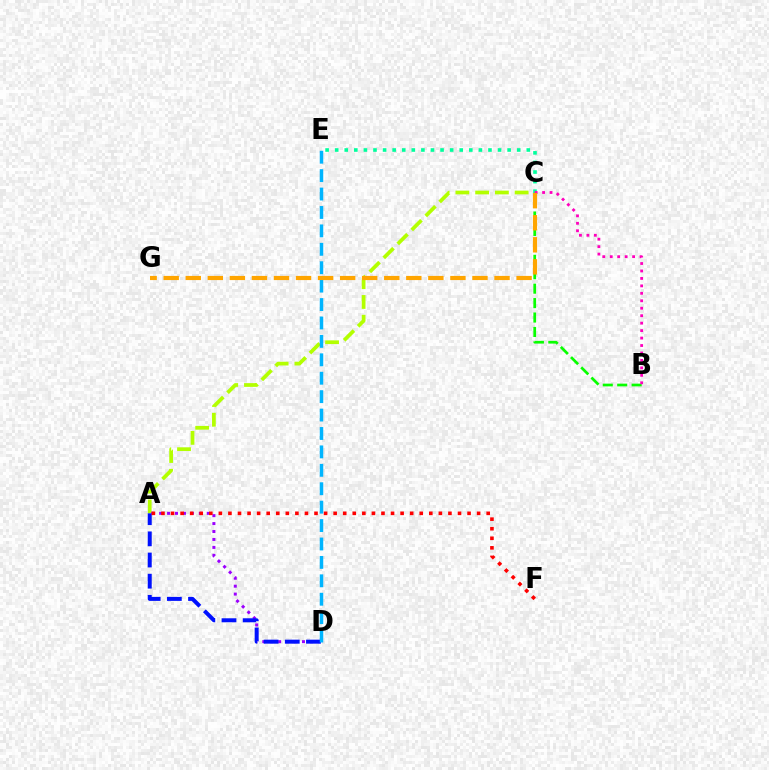{('C', 'E'): [{'color': '#00ff9d', 'line_style': 'dotted', 'thickness': 2.6}], ('A', 'C'): [{'color': '#b3ff00', 'line_style': 'dashed', 'thickness': 2.68}], ('B', 'C'): [{'color': '#08ff00', 'line_style': 'dashed', 'thickness': 1.96}, {'color': '#ff00bd', 'line_style': 'dotted', 'thickness': 2.03}], ('A', 'D'): [{'color': '#9b00ff', 'line_style': 'dotted', 'thickness': 2.16}, {'color': '#0010ff', 'line_style': 'dashed', 'thickness': 2.88}], ('A', 'F'): [{'color': '#ff0000', 'line_style': 'dotted', 'thickness': 2.6}], ('D', 'E'): [{'color': '#00b5ff', 'line_style': 'dashed', 'thickness': 2.5}], ('C', 'G'): [{'color': '#ffa500', 'line_style': 'dashed', 'thickness': 3.0}]}